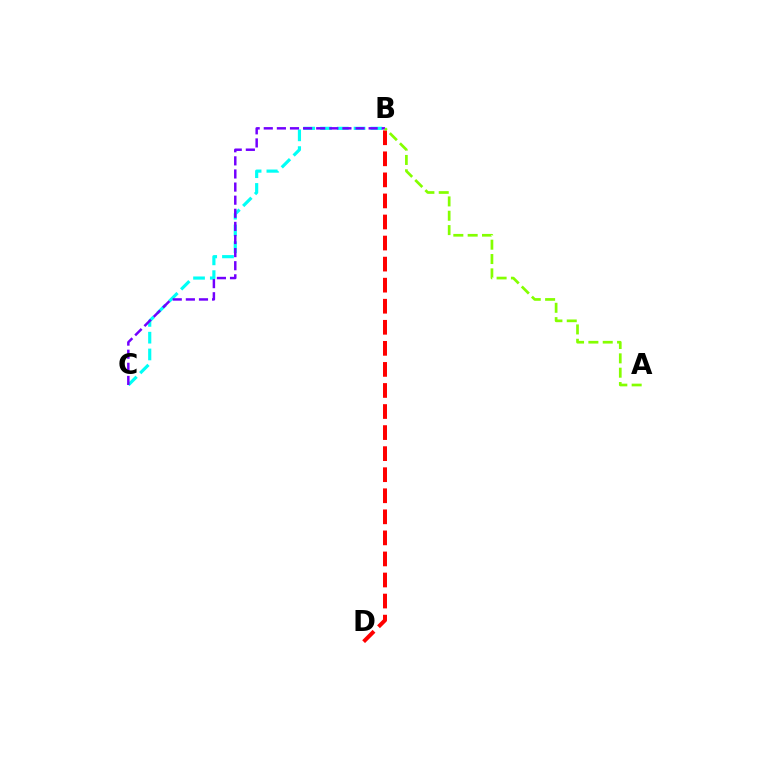{('B', 'C'): [{'color': '#00fff6', 'line_style': 'dashed', 'thickness': 2.28}, {'color': '#7200ff', 'line_style': 'dashed', 'thickness': 1.78}], ('B', 'D'): [{'color': '#ff0000', 'line_style': 'dashed', 'thickness': 2.86}], ('A', 'B'): [{'color': '#84ff00', 'line_style': 'dashed', 'thickness': 1.95}]}